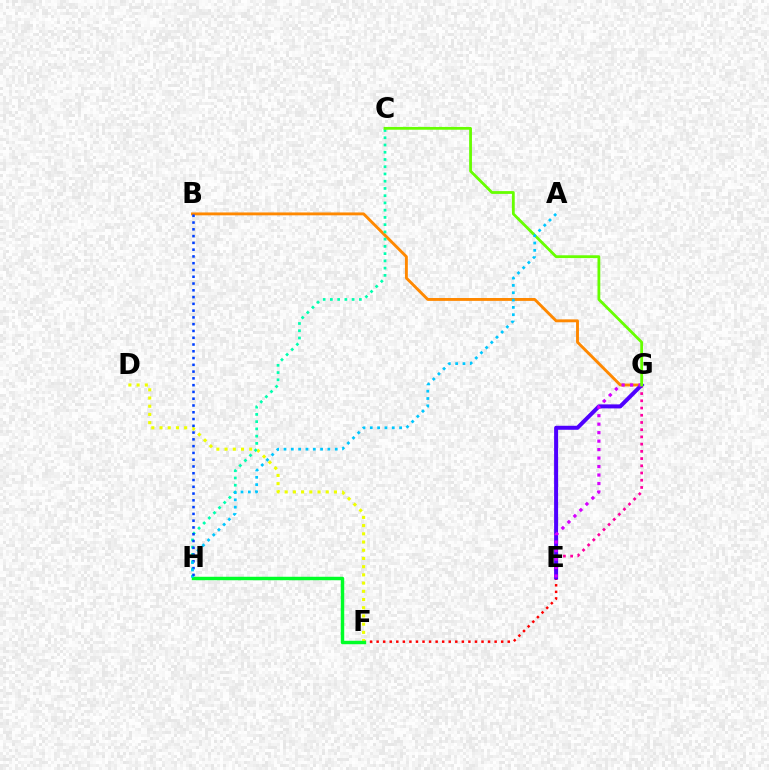{('E', 'F'): [{'color': '#ff0000', 'line_style': 'dotted', 'thickness': 1.78}], ('D', 'F'): [{'color': '#eeff00', 'line_style': 'dotted', 'thickness': 2.23}], ('B', 'G'): [{'color': '#ff8800', 'line_style': 'solid', 'thickness': 2.08}], ('E', 'G'): [{'color': '#ff00a0', 'line_style': 'dotted', 'thickness': 1.96}, {'color': '#4f00ff', 'line_style': 'solid', 'thickness': 2.89}, {'color': '#d600ff', 'line_style': 'dotted', 'thickness': 2.3}], ('C', 'H'): [{'color': '#00ffaf', 'line_style': 'dotted', 'thickness': 1.97}], ('F', 'H'): [{'color': '#00ff27', 'line_style': 'solid', 'thickness': 2.48}], ('B', 'H'): [{'color': '#003fff', 'line_style': 'dotted', 'thickness': 1.84}], ('C', 'G'): [{'color': '#66ff00', 'line_style': 'solid', 'thickness': 2.01}], ('A', 'H'): [{'color': '#00c7ff', 'line_style': 'dotted', 'thickness': 1.99}]}